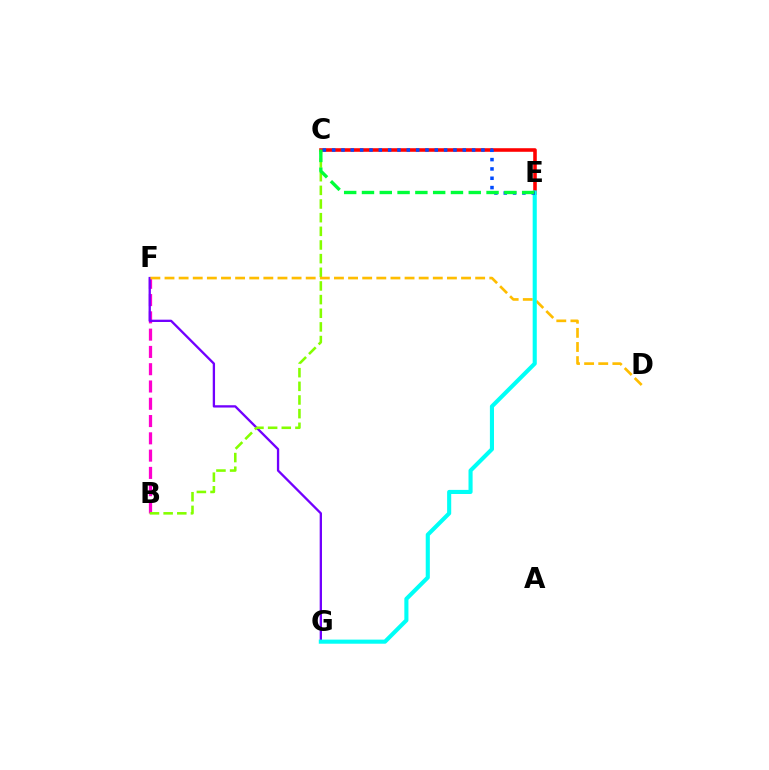{('B', 'F'): [{'color': '#ff00cf', 'line_style': 'dashed', 'thickness': 2.35}], ('C', 'E'): [{'color': '#ff0000', 'line_style': 'solid', 'thickness': 2.57}, {'color': '#004bff', 'line_style': 'dotted', 'thickness': 2.53}, {'color': '#00ff39', 'line_style': 'dashed', 'thickness': 2.42}], ('F', 'G'): [{'color': '#7200ff', 'line_style': 'solid', 'thickness': 1.67}], ('B', 'C'): [{'color': '#84ff00', 'line_style': 'dashed', 'thickness': 1.85}], ('D', 'F'): [{'color': '#ffbd00', 'line_style': 'dashed', 'thickness': 1.92}], ('E', 'G'): [{'color': '#00fff6', 'line_style': 'solid', 'thickness': 2.95}]}